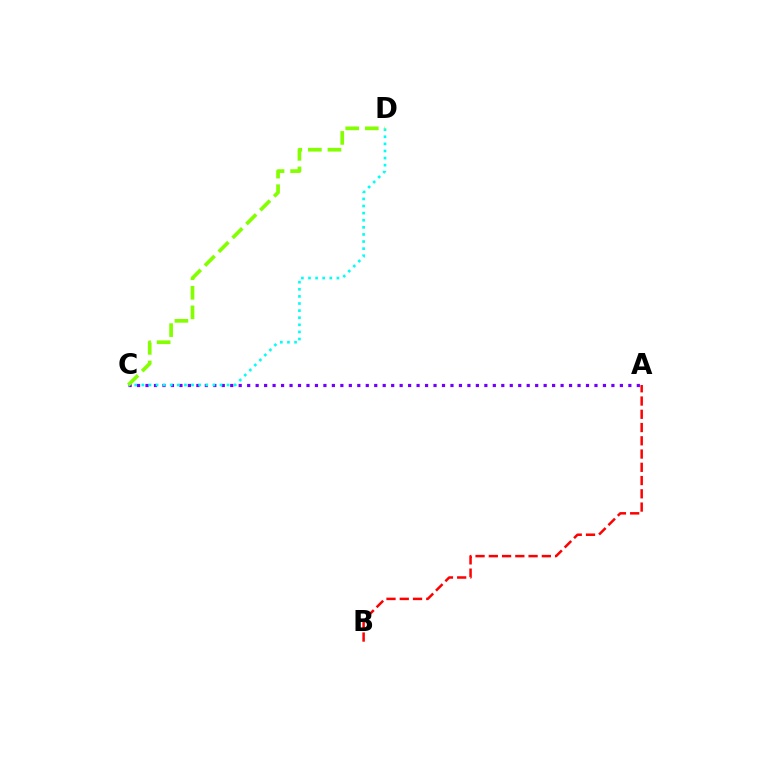{('A', 'B'): [{'color': '#ff0000', 'line_style': 'dashed', 'thickness': 1.8}], ('A', 'C'): [{'color': '#7200ff', 'line_style': 'dotted', 'thickness': 2.3}], ('C', 'D'): [{'color': '#00fff6', 'line_style': 'dotted', 'thickness': 1.93}, {'color': '#84ff00', 'line_style': 'dashed', 'thickness': 2.66}]}